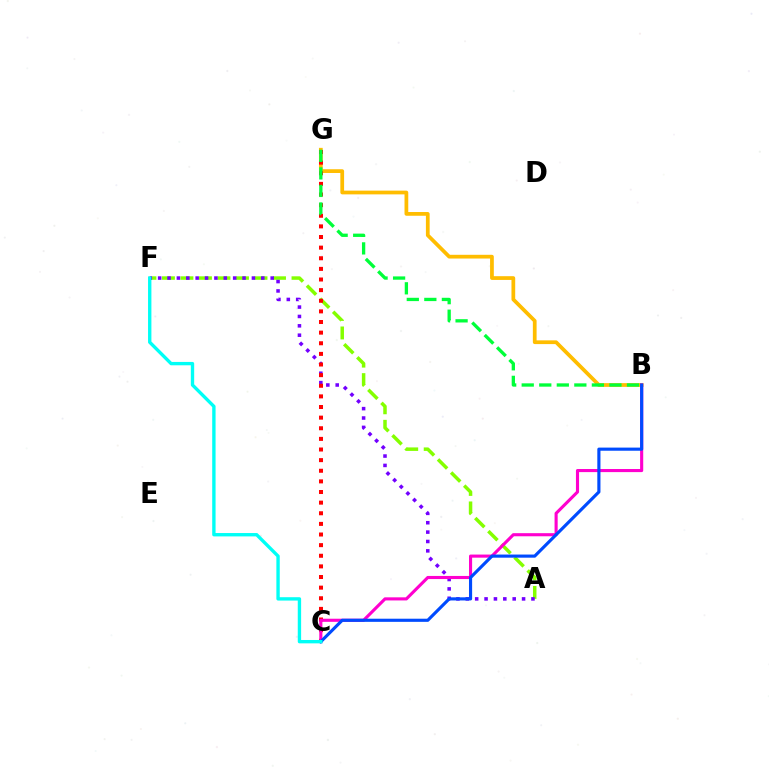{('A', 'F'): [{'color': '#84ff00', 'line_style': 'dashed', 'thickness': 2.51}, {'color': '#7200ff', 'line_style': 'dotted', 'thickness': 2.55}], ('B', 'G'): [{'color': '#ffbd00', 'line_style': 'solid', 'thickness': 2.7}, {'color': '#00ff39', 'line_style': 'dashed', 'thickness': 2.38}], ('C', 'G'): [{'color': '#ff0000', 'line_style': 'dotted', 'thickness': 2.89}], ('B', 'C'): [{'color': '#ff00cf', 'line_style': 'solid', 'thickness': 2.24}, {'color': '#004bff', 'line_style': 'solid', 'thickness': 2.26}], ('C', 'F'): [{'color': '#00fff6', 'line_style': 'solid', 'thickness': 2.42}]}